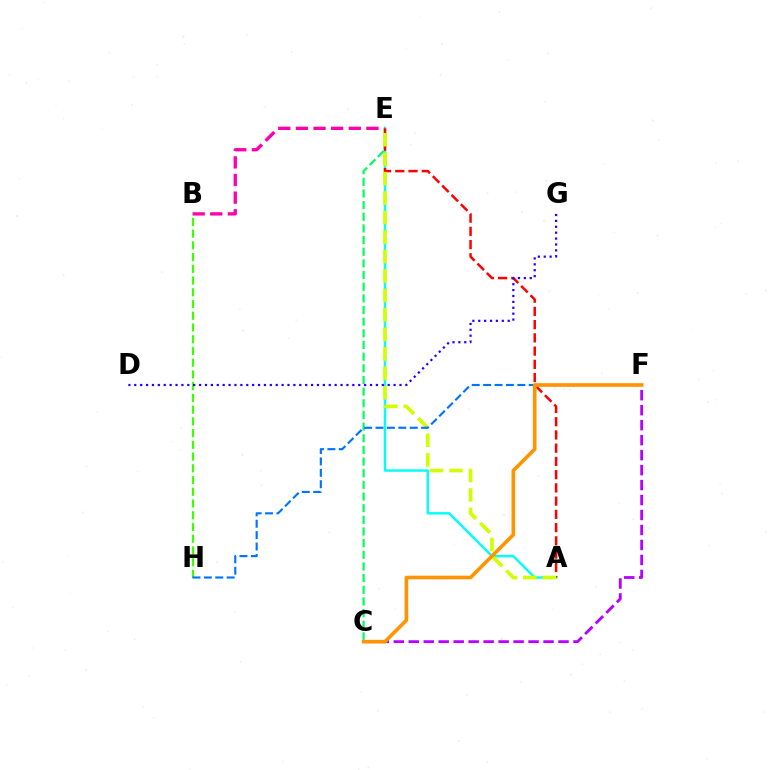{('C', 'E'): [{'color': '#00ff5c', 'line_style': 'dashed', 'thickness': 1.58}], ('B', 'E'): [{'color': '#ff00ac', 'line_style': 'dashed', 'thickness': 2.39}], ('B', 'H'): [{'color': '#3dff00', 'line_style': 'dashed', 'thickness': 1.59}], ('A', 'E'): [{'color': '#00fff6', 'line_style': 'solid', 'thickness': 1.74}, {'color': '#ff0000', 'line_style': 'dashed', 'thickness': 1.8}, {'color': '#d1ff00', 'line_style': 'dashed', 'thickness': 2.64}], ('F', 'H'): [{'color': '#0074ff', 'line_style': 'dashed', 'thickness': 1.55}], ('D', 'G'): [{'color': '#2500ff', 'line_style': 'dotted', 'thickness': 1.6}], ('C', 'F'): [{'color': '#b900ff', 'line_style': 'dashed', 'thickness': 2.03}, {'color': '#ff9400', 'line_style': 'solid', 'thickness': 2.62}]}